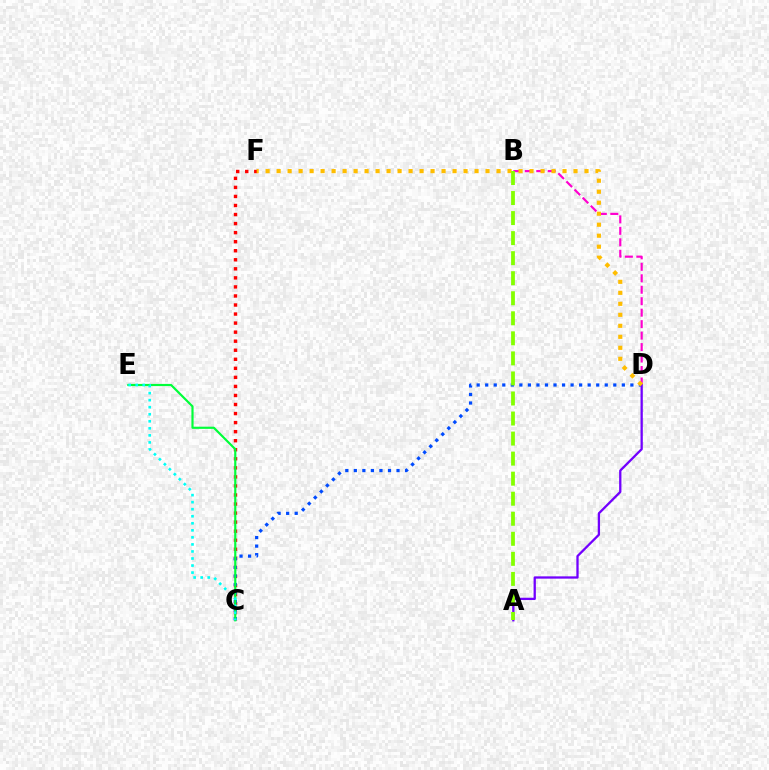{('B', 'D'): [{'color': '#ff00cf', 'line_style': 'dashed', 'thickness': 1.56}], ('C', 'F'): [{'color': '#ff0000', 'line_style': 'dotted', 'thickness': 2.46}], ('C', 'D'): [{'color': '#004bff', 'line_style': 'dotted', 'thickness': 2.32}], ('C', 'E'): [{'color': '#00ff39', 'line_style': 'solid', 'thickness': 1.57}, {'color': '#00fff6', 'line_style': 'dotted', 'thickness': 1.91}], ('A', 'D'): [{'color': '#7200ff', 'line_style': 'solid', 'thickness': 1.65}], ('D', 'F'): [{'color': '#ffbd00', 'line_style': 'dotted', 'thickness': 2.99}], ('A', 'B'): [{'color': '#84ff00', 'line_style': 'dashed', 'thickness': 2.72}]}